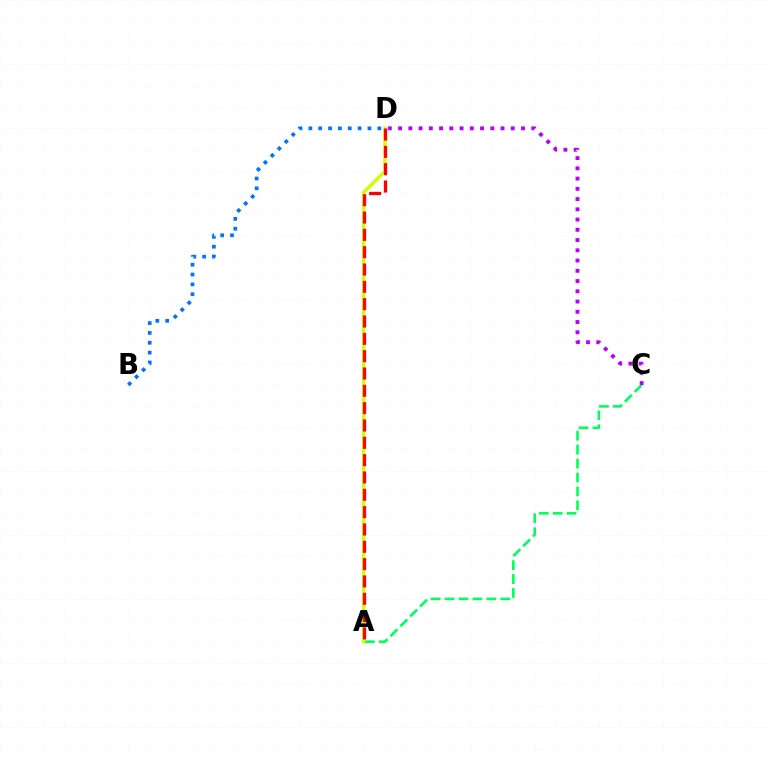{('A', 'C'): [{'color': '#00ff5c', 'line_style': 'dashed', 'thickness': 1.89}], ('A', 'D'): [{'color': '#d1ff00', 'line_style': 'solid', 'thickness': 2.42}, {'color': '#ff0000', 'line_style': 'dashed', 'thickness': 2.35}], ('C', 'D'): [{'color': '#b900ff', 'line_style': 'dotted', 'thickness': 2.78}], ('B', 'D'): [{'color': '#0074ff', 'line_style': 'dotted', 'thickness': 2.68}]}